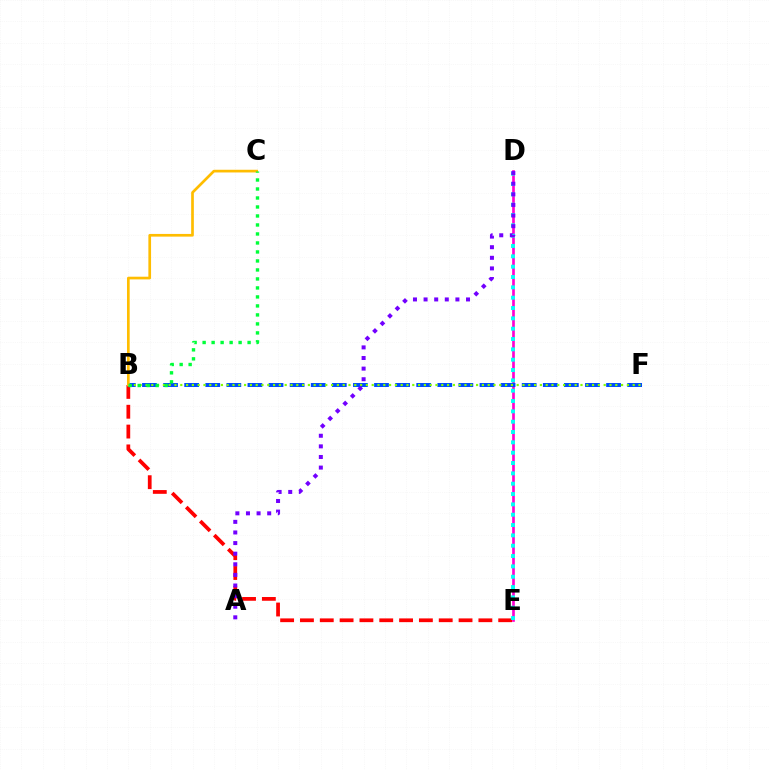{('B', 'E'): [{'color': '#ff0000', 'line_style': 'dashed', 'thickness': 2.69}], ('D', 'E'): [{'color': '#ff00cf', 'line_style': 'solid', 'thickness': 1.92}, {'color': '#00fff6', 'line_style': 'dotted', 'thickness': 2.81}], ('B', 'F'): [{'color': '#004bff', 'line_style': 'dashed', 'thickness': 2.87}, {'color': '#84ff00', 'line_style': 'dotted', 'thickness': 1.58}], ('A', 'D'): [{'color': '#7200ff', 'line_style': 'dotted', 'thickness': 2.88}], ('B', 'C'): [{'color': '#ffbd00', 'line_style': 'solid', 'thickness': 1.94}, {'color': '#00ff39', 'line_style': 'dotted', 'thickness': 2.44}]}